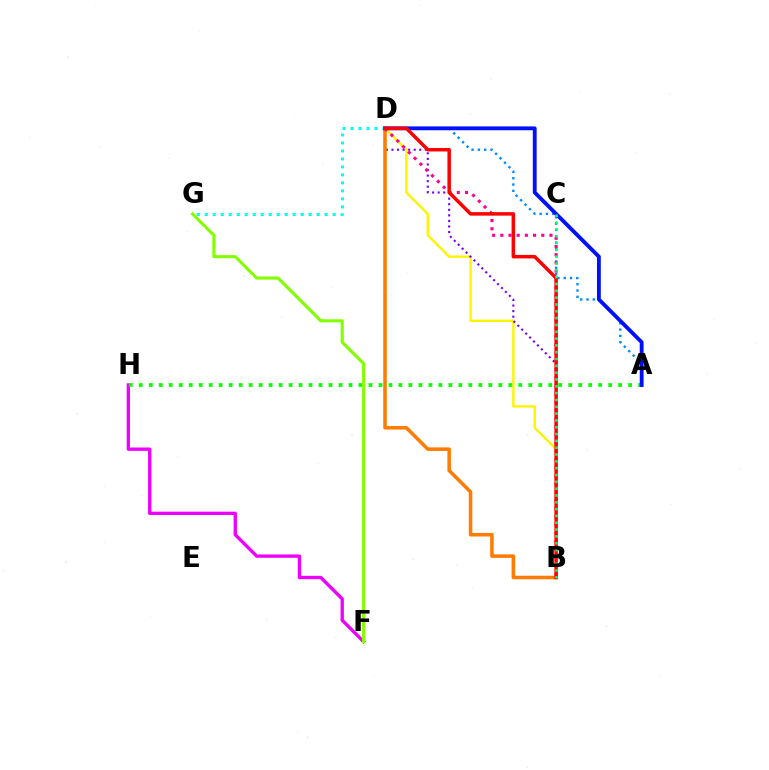{('B', 'D'): [{'color': '#fcf500', 'line_style': 'solid', 'thickness': 1.73}, {'color': '#7200ff', 'line_style': 'dotted', 'thickness': 1.51}, {'color': '#ff7c00', 'line_style': 'solid', 'thickness': 2.55}, {'color': '#ff0094', 'line_style': 'dotted', 'thickness': 2.23}, {'color': '#ff0000', 'line_style': 'solid', 'thickness': 2.52}], ('A', 'D'): [{'color': '#008cff', 'line_style': 'dotted', 'thickness': 1.71}, {'color': '#0010ff', 'line_style': 'solid', 'thickness': 2.77}], ('F', 'H'): [{'color': '#ee00ff', 'line_style': 'solid', 'thickness': 2.41}], ('D', 'G'): [{'color': '#00fff6', 'line_style': 'dotted', 'thickness': 2.17}], ('A', 'H'): [{'color': '#08ff00', 'line_style': 'dotted', 'thickness': 2.71}], ('F', 'G'): [{'color': '#84ff00', 'line_style': 'solid', 'thickness': 2.25}], ('B', 'C'): [{'color': '#00ff74', 'line_style': 'dotted', 'thickness': 1.85}]}